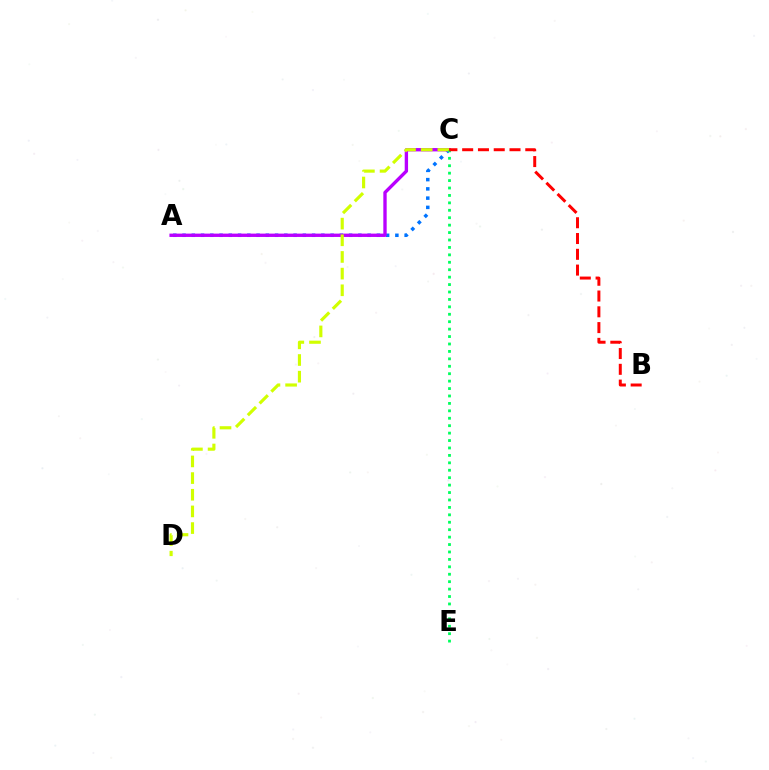{('A', 'C'): [{'color': '#0074ff', 'line_style': 'dotted', 'thickness': 2.51}, {'color': '#b900ff', 'line_style': 'solid', 'thickness': 2.41}], ('C', 'D'): [{'color': '#d1ff00', 'line_style': 'dashed', 'thickness': 2.26}], ('C', 'E'): [{'color': '#00ff5c', 'line_style': 'dotted', 'thickness': 2.02}], ('B', 'C'): [{'color': '#ff0000', 'line_style': 'dashed', 'thickness': 2.14}]}